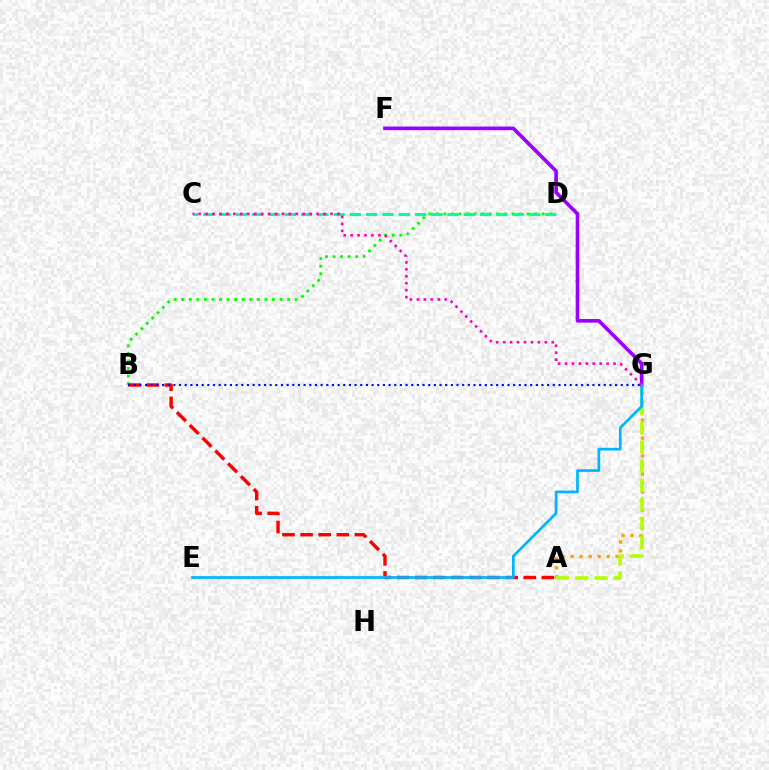{('B', 'D'): [{'color': '#08ff00', 'line_style': 'dotted', 'thickness': 2.06}], ('A', 'G'): [{'color': '#ffa500', 'line_style': 'dotted', 'thickness': 2.44}, {'color': '#b3ff00', 'line_style': 'dashed', 'thickness': 2.6}], ('A', 'B'): [{'color': '#ff0000', 'line_style': 'dashed', 'thickness': 2.46}], ('F', 'G'): [{'color': '#9b00ff', 'line_style': 'solid', 'thickness': 2.62}], ('E', 'G'): [{'color': '#00b5ff', 'line_style': 'solid', 'thickness': 1.94}], ('C', 'D'): [{'color': '#00ff9d', 'line_style': 'dashed', 'thickness': 2.21}], ('C', 'G'): [{'color': '#ff00bd', 'line_style': 'dotted', 'thickness': 1.88}], ('B', 'G'): [{'color': '#0010ff', 'line_style': 'dotted', 'thickness': 1.54}]}